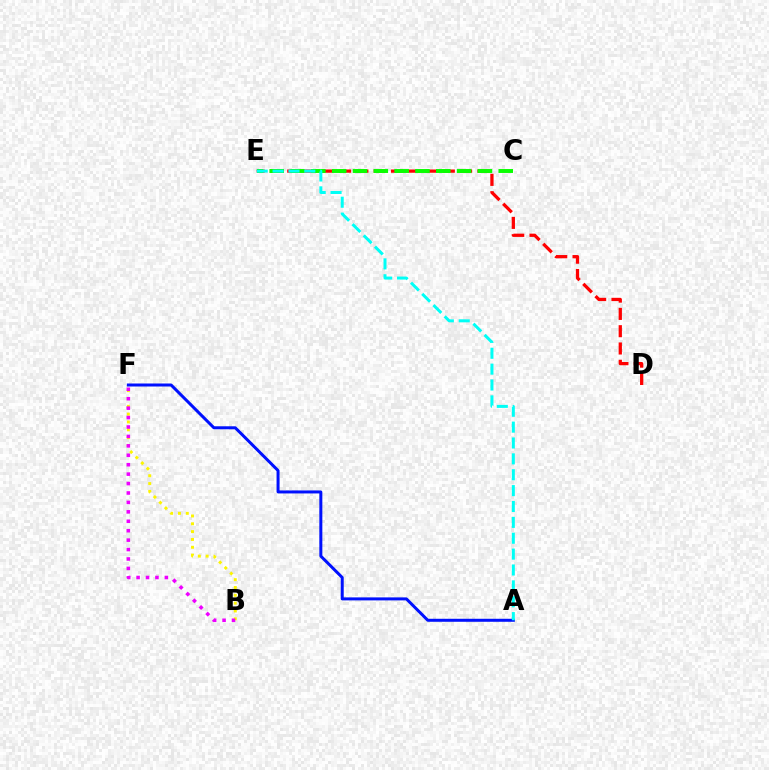{('A', 'F'): [{'color': '#0010ff', 'line_style': 'solid', 'thickness': 2.16}], ('B', 'F'): [{'color': '#fcf500', 'line_style': 'dotted', 'thickness': 2.13}, {'color': '#ee00ff', 'line_style': 'dotted', 'thickness': 2.56}], ('D', 'E'): [{'color': '#ff0000', 'line_style': 'dashed', 'thickness': 2.35}], ('C', 'E'): [{'color': '#08ff00', 'line_style': 'dashed', 'thickness': 2.83}], ('A', 'E'): [{'color': '#00fff6', 'line_style': 'dashed', 'thickness': 2.16}]}